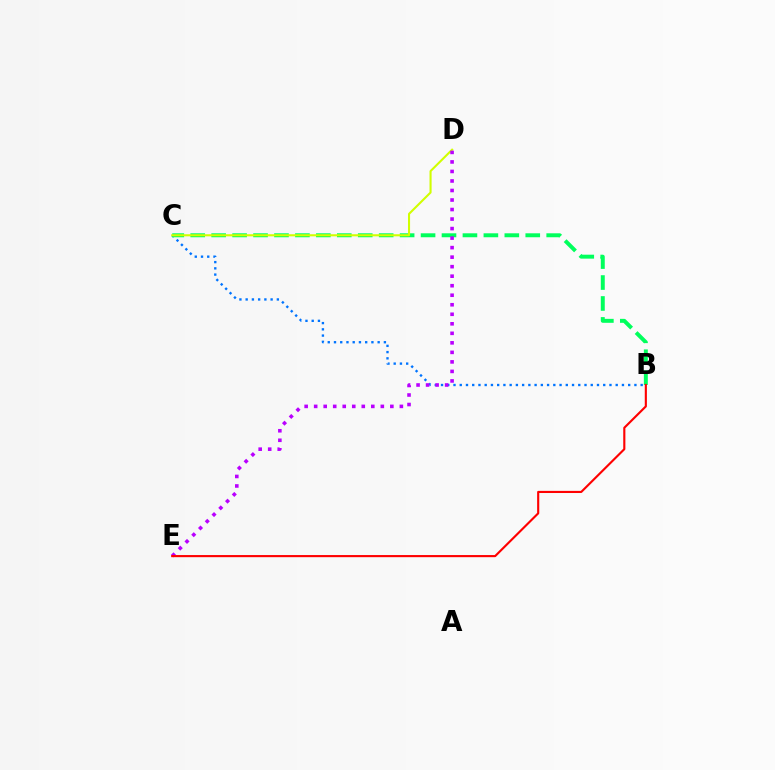{('B', 'C'): [{'color': '#0074ff', 'line_style': 'dotted', 'thickness': 1.69}, {'color': '#00ff5c', 'line_style': 'dashed', 'thickness': 2.84}], ('C', 'D'): [{'color': '#d1ff00', 'line_style': 'solid', 'thickness': 1.51}], ('D', 'E'): [{'color': '#b900ff', 'line_style': 'dotted', 'thickness': 2.59}], ('B', 'E'): [{'color': '#ff0000', 'line_style': 'solid', 'thickness': 1.53}]}